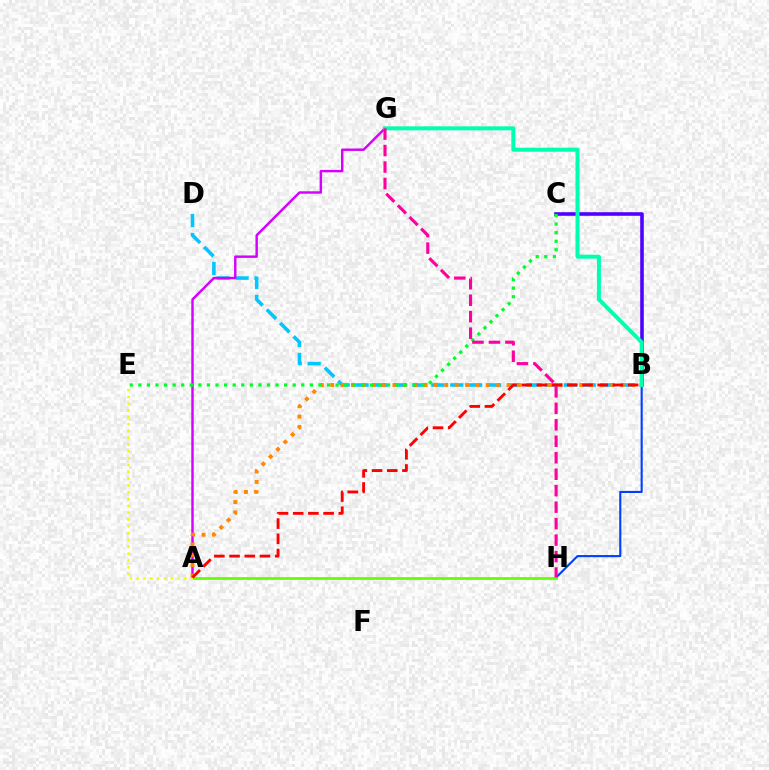{('B', 'H'): [{'color': '#003fff', 'line_style': 'solid', 'thickness': 1.52}], ('B', 'C'): [{'color': '#4f00ff', 'line_style': 'solid', 'thickness': 2.58}], ('B', 'D'): [{'color': '#00c7ff', 'line_style': 'dashed', 'thickness': 2.57}], ('A', 'H'): [{'color': '#66ff00', 'line_style': 'solid', 'thickness': 1.99}], ('A', 'G'): [{'color': '#d600ff', 'line_style': 'solid', 'thickness': 1.75}], ('A', 'E'): [{'color': '#eeff00', 'line_style': 'dotted', 'thickness': 1.85}], ('A', 'B'): [{'color': '#ff8800', 'line_style': 'dotted', 'thickness': 2.82}, {'color': '#ff0000', 'line_style': 'dashed', 'thickness': 2.07}], ('B', 'G'): [{'color': '#00ffaf', 'line_style': 'solid', 'thickness': 2.87}], ('C', 'E'): [{'color': '#00ff27', 'line_style': 'dotted', 'thickness': 2.33}], ('G', 'H'): [{'color': '#ff00a0', 'line_style': 'dashed', 'thickness': 2.24}]}